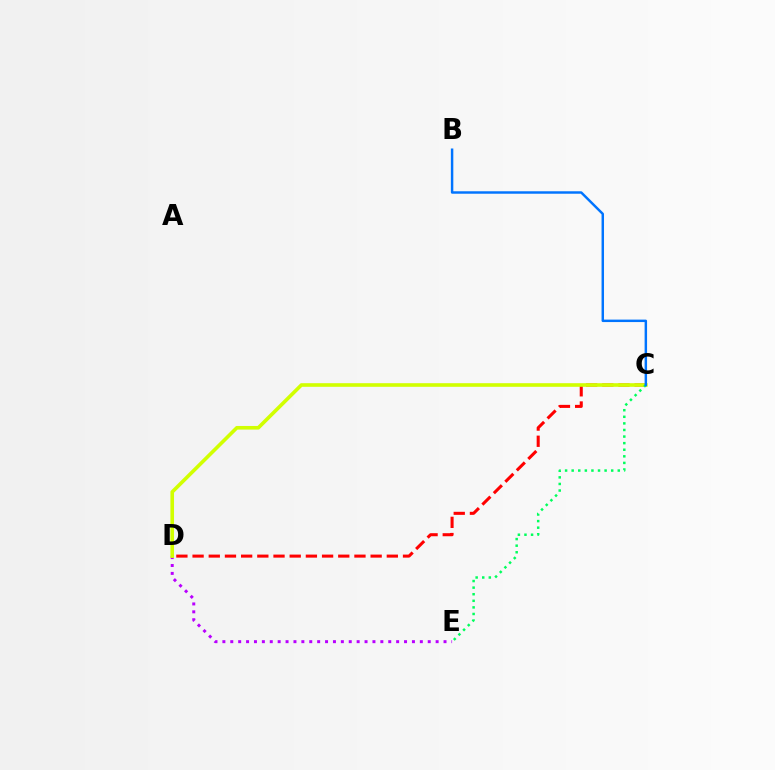{('D', 'E'): [{'color': '#b900ff', 'line_style': 'dotted', 'thickness': 2.15}], ('C', 'D'): [{'color': '#ff0000', 'line_style': 'dashed', 'thickness': 2.2}, {'color': '#d1ff00', 'line_style': 'solid', 'thickness': 2.61}], ('C', 'E'): [{'color': '#00ff5c', 'line_style': 'dotted', 'thickness': 1.79}], ('B', 'C'): [{'color': '#0074ff', 'line_style': 'solid', 'thickness': 1.77}]}